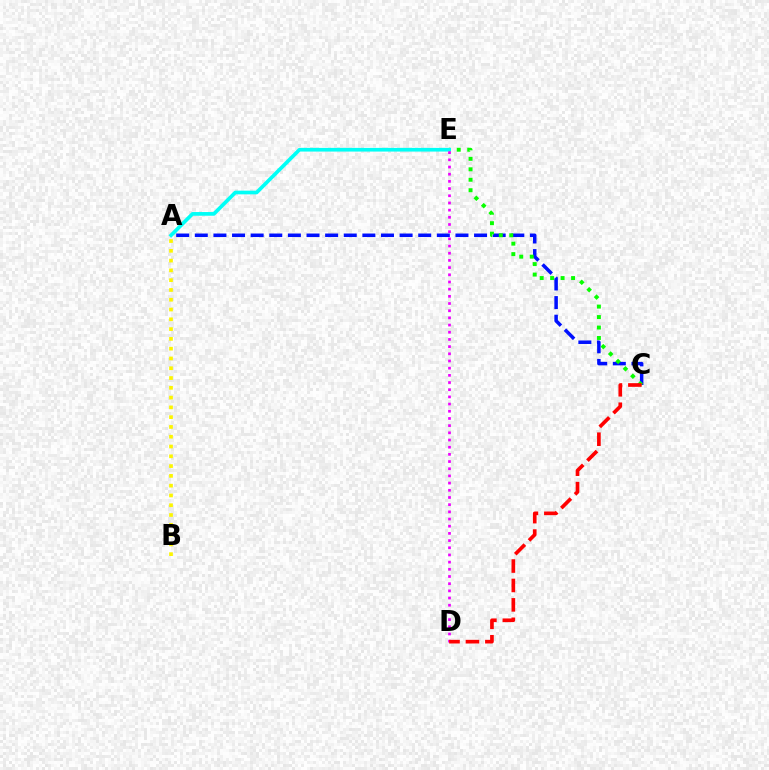{('A', 'C'): [{'color': '#0010ff', 'line_style': 'dashed', 'thickness': 2.53}], ('C', 'E'): [{'color': '#08ff00', 'line_style': 'dotted', 'thickness': 2.84}], ('A', 'E'): [{'color': '#00fff6', 'line_style': 'solid', 'thickness': 2.66}], ('D', 'E'): [{'color': '#ee00ff', 'line_style': 'dotted', 'thickness': 1.95}], ('C', 'D'): [{'color': '#ff0000', 'line_style': 'dashed', 'thickness': 2.64}], ('A', 'B'): [{'color': '#fcf500', 'line_style': 'dotted', 'thickness': 2.66}]}